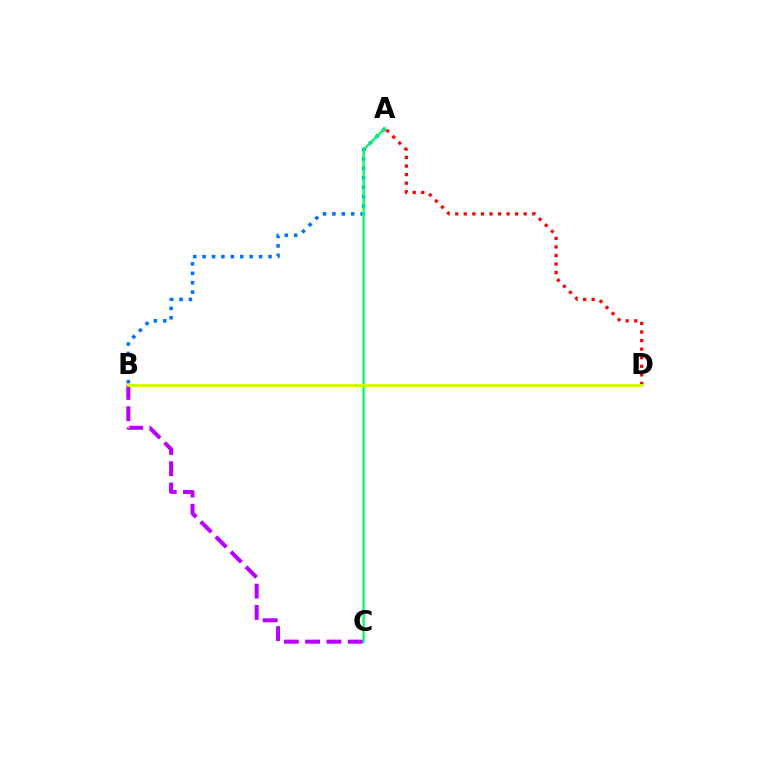{('A', 'B'): [{'color': '#0074ff', 'line_style': 'dotted', 'thickness': 2.56}], ('A', 'C'): [{'color': '#00ff5c', 'line_style': 'solid', 'thickness': 1.67}], ('A', 'D'): [{'color': '#ff0000', 'line_style': 'dotted', 'thickness': 2.33}], ('B', 'C'): [{'color': '#b900ff', 'line_style': 'dashed', 'thickness': 2.89}], ('B', 'D'): [{'color': '#d1ff00', 'line_style': 'solid', 'thickness': 2.03}]}